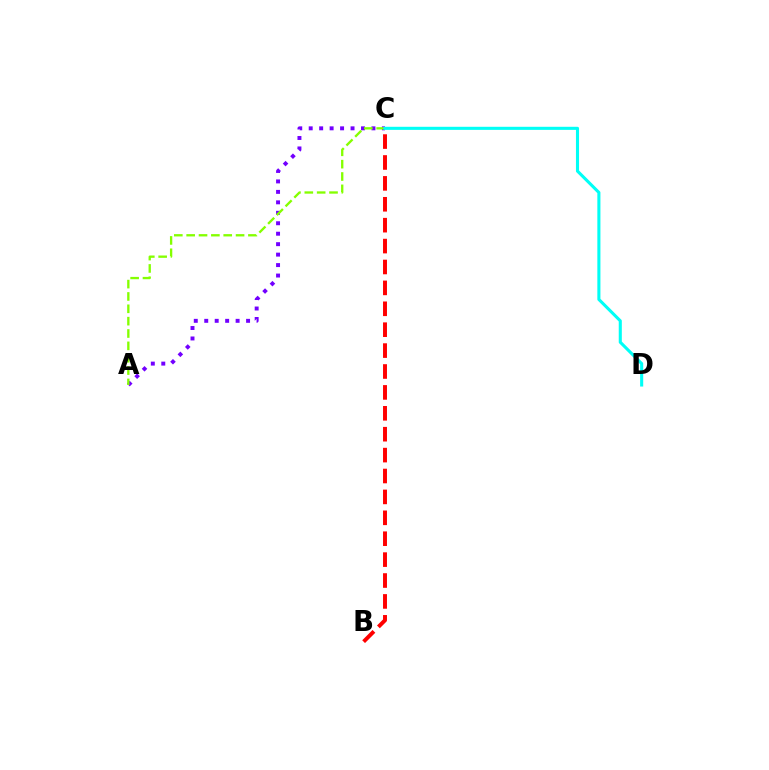{('A', 'C'): [{'color': '#7200ff', 'line_style': 'dotted', 'thickness': 2.84}, {'color': '#84ff00', 'line_style': 'dashed', 'thickness': 1.68}], ('B', 'C'): [{'color': '#ff0000', 'line_style': 'dashed', 'thickness': 2.84}], ('C', 'D'): [{'color': '#00fff6', 'line_style': 'solid', 'thickness': 2.22}]}